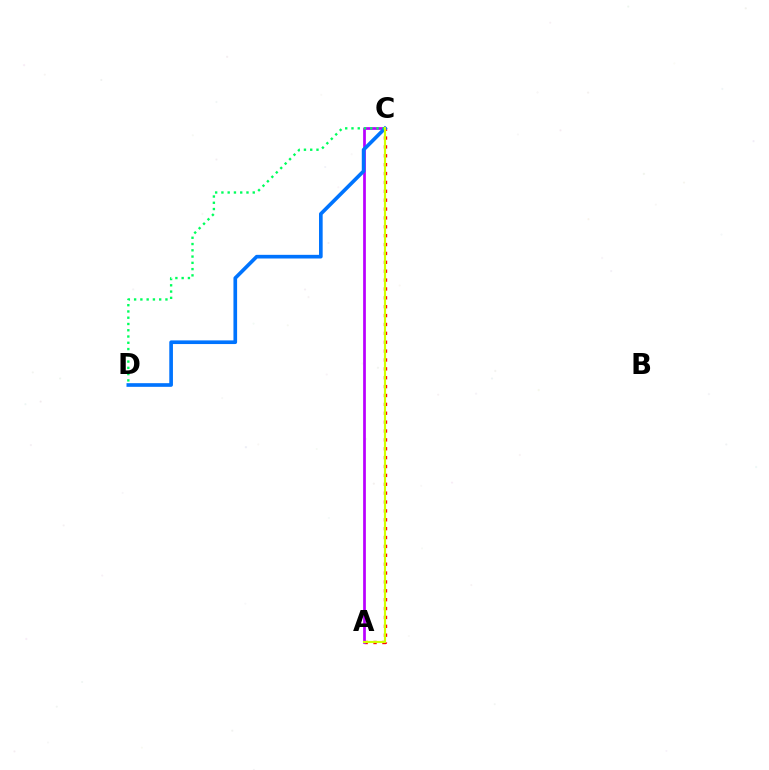{('A', 'C'): [{'color': '#ff0000', 'line_style': 'dotted', 'thickness': 2.41}, {'color': '#b900ff', 'line_style': 'solid', 'thickness': 1.96}, {'color': '#d1ff00', 'line_style': 'solid', 'thickness': 1.57}], ('C', 'D'): [{'color': '#0074ff', 'line_style': 'solid', 'thickness': 2.63}, {'color': '#00ff5c', 'line_style': 'dotted', 'thickness': 1.7}]}